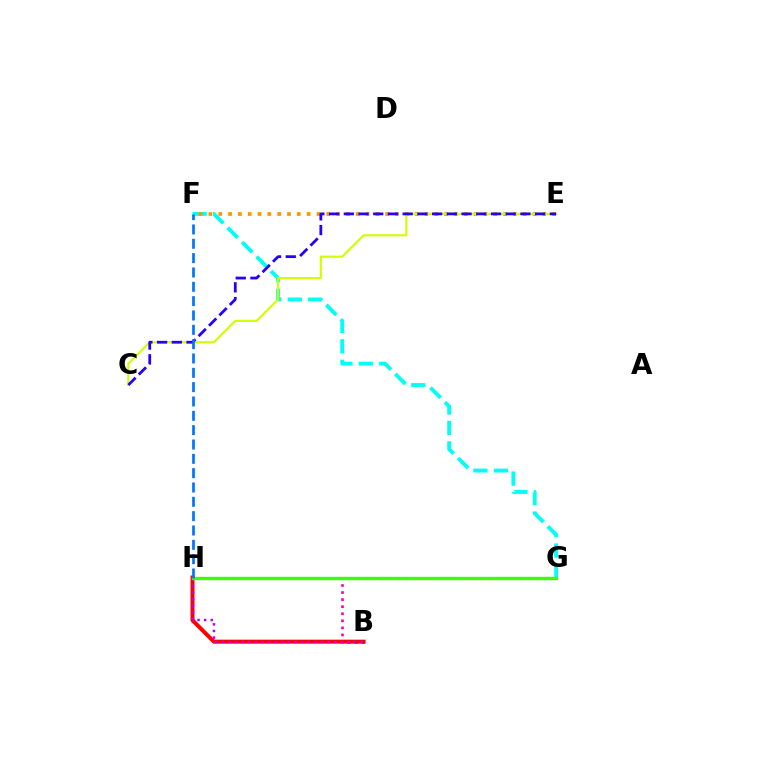{('G', 'H'): [{'color': '#00ff5c', 'line_style': 'dotted', 'thickness': 2.23}, {'color': '#3dff00', 'line_style': 'solid', 'thickness': 2.4}], ('B', 'H'): [{'color': '#ff00ac', 'line_style': 'dotted', 'thickness': 1.92}, {'color': '#ff0000', 'line_style': 'solid', 'thickness': 2.87}, {'color': '#b900ff', 'line_style': 'dotted', 'thickness': 1.8}], ('F', 'G'): [{'color': '#00fff6', 'line_style': 'dashed', 'thickness': 2.78}], ('E', 'F'): [{'color': '#ff9400', 'line_style': 'dotted', 'thickness': 2.67}], ('C', 'E'): [{'color': '#d1ff00', 'line_style': 'solid', 'thickness': 1.54}, {'color': '#2500ff', 'line_style': 'dashed', 'thickness': 2.0}], ('F', 'H'): [{'color': '#0074ff', 'line_style': 'dashed', 'thickness': 1.95}]}